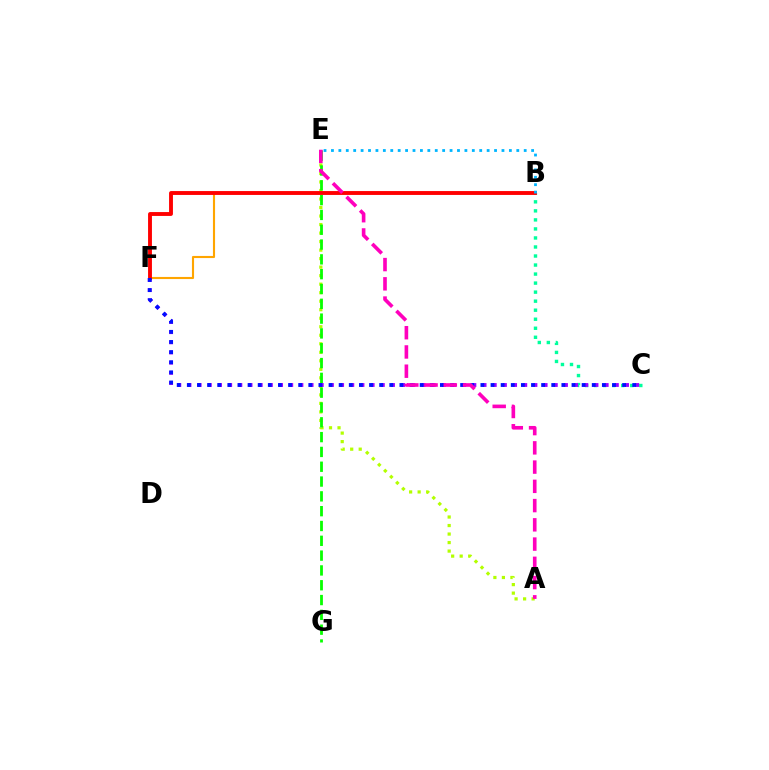{('A', 'E'): [{'color': '#b3ff00', 'line_style': 'dotted', 'thickness': 2.31}, {'color': '#ff00bd', 'line_style': 'dashed', 'thickness': 2.61}], ('B', 'C'): [{'color': '#00ff9d', 'line_style': 'dotted', 'thickness': 2.45}], ('C', 'F'): [{'color': '#9b00ff', 'line_style': 'dotted', 'thickness': 2.76}, {'color': '#0010ff', 'line_style': 'dotted', 'thickness': 2.75}], ('B', 'F'): [{'color': '#ffa500', 'line_style': 'solid', 'thickness': 1.52}, {'color': '#ff0000', 'line_style': 'solid', 'thickness': 2.79}], ('E', 'G'): [{'color': '#08ff00', 'line_style': 'dashed', 'thickness': 2.01}], ('B', 'E'): [{'color': '#00b5ff', 'line_style': 'dotted', 'thickness': 2.01}]}